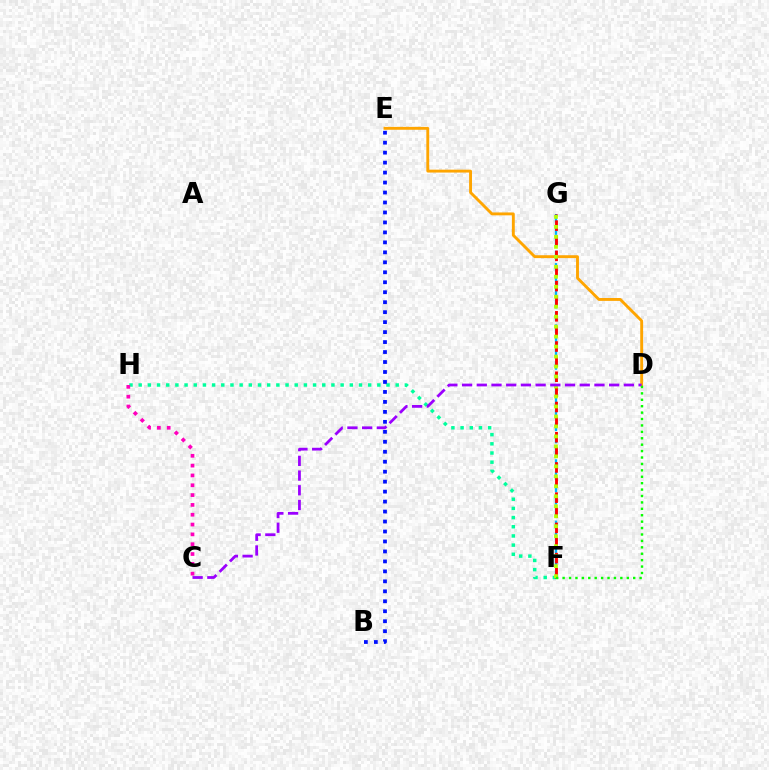{('F', 'G'): [{'color': '#00b5ff', 'line_style': 'dashed', 'thickness': 1.67}, {'color': '#ff0000', 'line_style': 'dashed', 'thickness': 2.05}, {'color': '#b3ff00', 'line_style': 'dotted', 'thickness': 2.71}], ('F', 'H'): [{'color': '#00ff9d', 'line_style': 'dotted', 'thickness': 2.49}], ('B', 'E'): [{'color': '#0010ff', 'line_style': 'dotted', 'thickness': 2.71}], ('D', 'E'): [{'color': '#ffa500', 'line_style': 'solid', 'thickness': 2.08}], ('C', 'D'): [{'color': '#9b00ff', 'line_style': 'dashed', 'thickness': 2.0}], ('D', 'F'): [{'color': '#08ff00', 'line_style': 'dotted', 'thickness': 1.74}], ('C', 'H'): [{'color': '#ff00bd', 'line_style': 'dotted', 'thickness': 2.67}]}